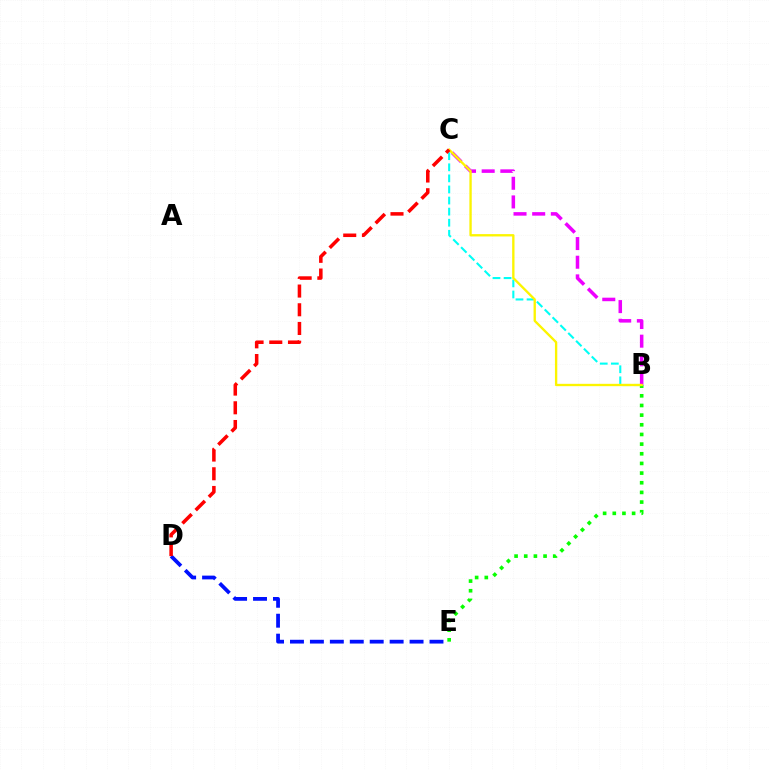{('B', 'E'): [{'color': '#08ff00', 'line_style': 'dotted', 'thickness': 2.62}], ('B', 'C'): [{'color': '#00fff6', 'line_style': 'dashed', 'thickness': 1.51}, {'color': '#ee00ff', 'line_style': 'dashed', 'thickness': 2.53}, {'color': '#fcf500', 'line_style': 'solid', 'thickness': 1.69}], ('D', 'E'): [{'color': '#0010ff', 'line_style': 'dashed', 'thickness': 2.71}], ('C', 'D'): [{'color': '#ff0000', 'line_style': 'dashed', 'thickness': 2.54}]}